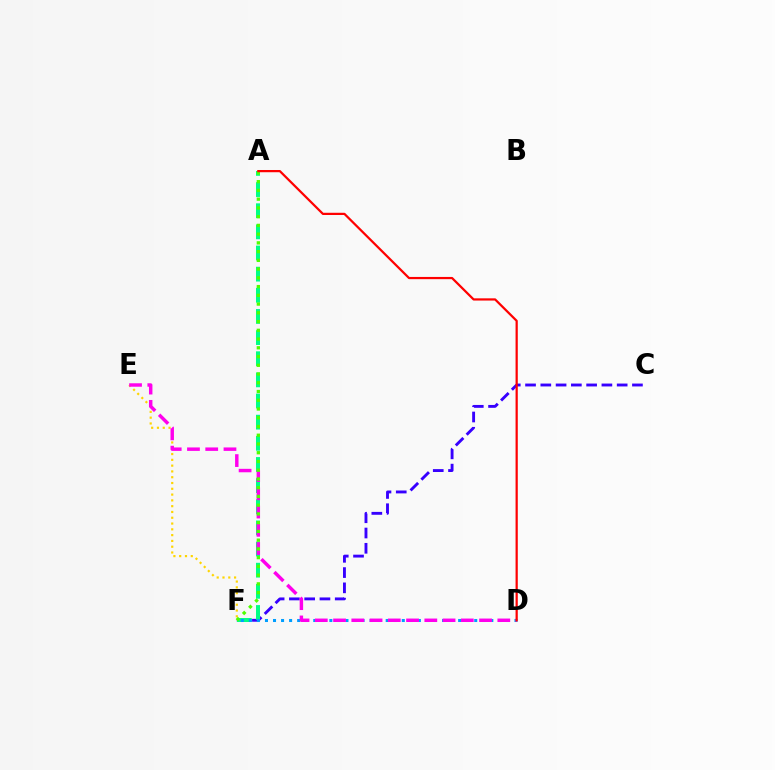{('C', 'F'): [{'color': '#3700ff', 'line_style': 'dashed', 'thickness': 2.07}], ('E', 'F'): [{'color': '#ffd500', 'line_style': 'dotted', 'thickness': 1.57}], ('A', 'F'): [{'color': '#00ff86', 'line_style': 'dashed', 'thickness': 2.87}, {'color': '#4fff00', 'line_style': 'dotted', 'thickness': 2.38}], ('D', 'F'): [{'color': '#009eff', 'line_style': 'dotted', 'thickness': 2.19}], ('D', 'E'): [{'color': '#ff00ed', 'line_style': 'dashed', 'thickness': 2.48}], ('A', 'D'): [{'color': '#ff0000', 'line_style': 'solid', 'thickness': 1.6}]}